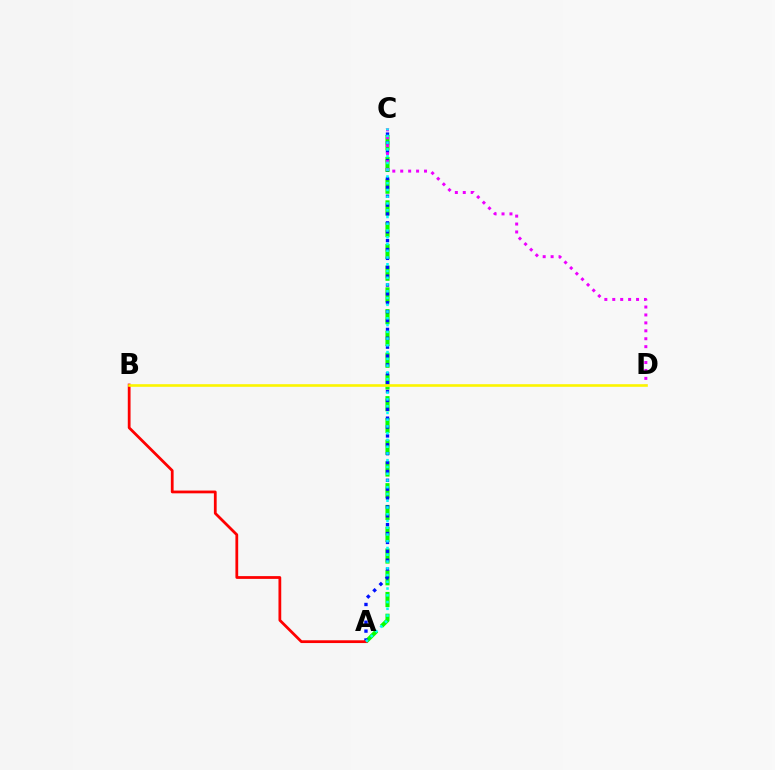{('A', 'C'): [{'color': '#08ff00', 'line_style': 'dashed', 'thickness': 2.96}, {'color': '#0010ff', 'line_style': 'dotted', 'thickness': 2.41}, {'color': '#00fff6', 'line_style': 'dotted', 'thickness': 1.84}], ('A', 'B'): [{'color': '#ff0000', 'line_style': 'solid', 'thickness': 1.99}], ('C', 'D'): [{'color': '#ee00ff', 'line_style': 'dotted', 'thickness': 2.15}], ('B', 'D'): [{'color': '#fcf500', 'line_style': 'solid', 'thickness': 1.89}]}